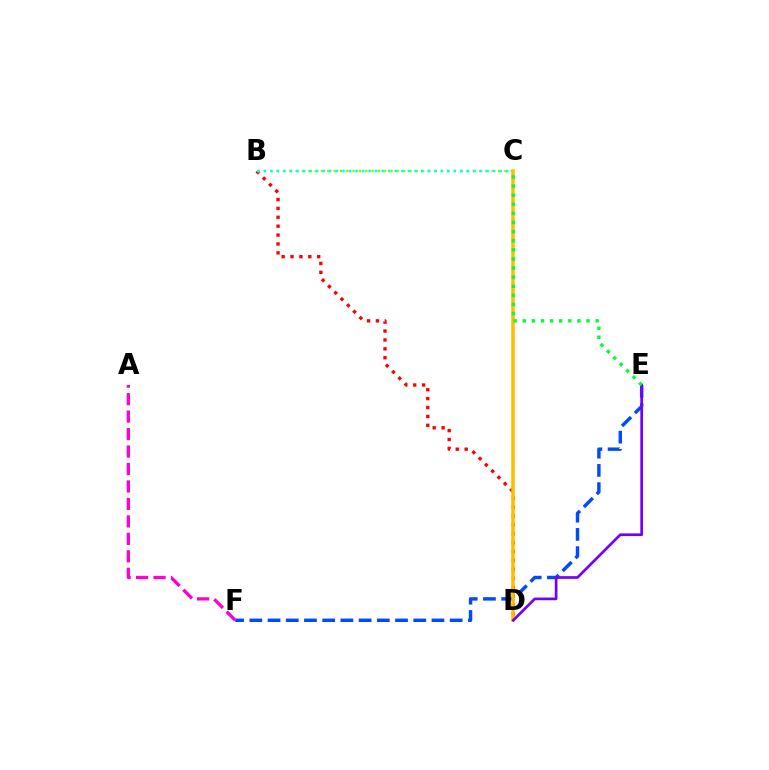{('B', 'D'): [{'color': '#ff0000', 'line_style': 'dotted', 'thickness': 2.42}], ('E', 'F'): [{'color': '#004bff', 'line_style': 'dashed', 'thickness': 2.47}], ('B', 'C'): [{'color': '#84ff00', 'line_style': 'dotted', 'thickness': 1.72}, {'color': '#00fff6', 'line_style': 'dotted', 'thickness': 1.78}], ('C', 'D'): [{'color': '#ffbd00', 'line_style': 'solid', 'thickness': 2.54}], ('D', 'E'): [{'color': '#7200ff', 'line_style': 'solid', 'thickness': 1.93}], ('C', 'E'): [{'color': '#00ff39', 'line_style': 'dotted', 'thickness': 2.47}], ('A', 'F'): [{'color': '#ff00cf', 'line_style': 'dashed', 'thickness': 2.37}]}